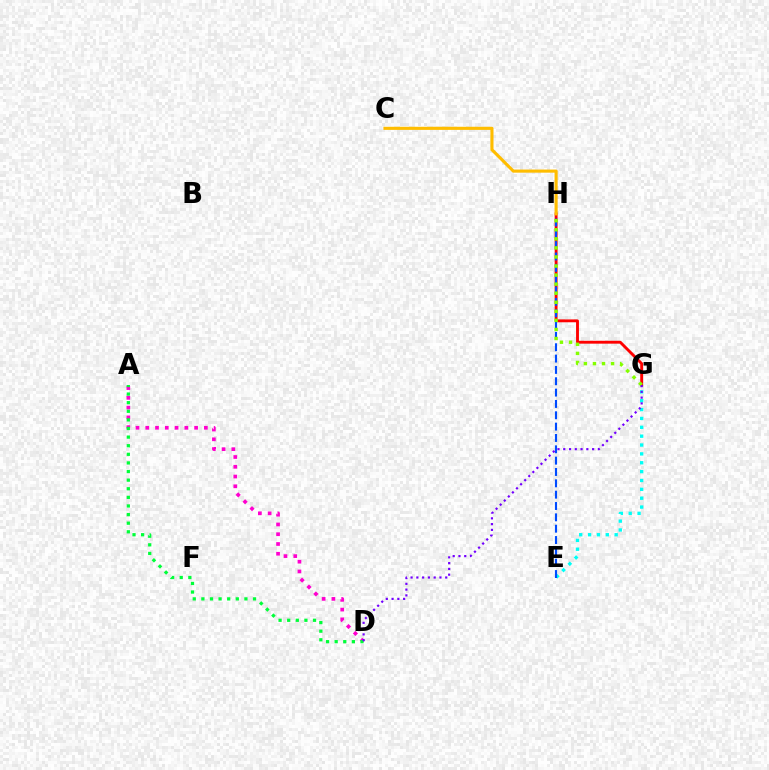{('G', 'H'): [{'color': '#ff0000', 'line_style': 'solid', 'thickness': 2.07}, {'color': '#84ff00', 'line_style': 'dotted', 'thickness': 2.46}], ('E', 'G'): [{'color': '#00fff6', 'line_style': 'dotted', 'thickness': 2.41}], ('A', 'D'): [{'color': '#ff00cf', 'line_style': 'dotted', 'thickness': 2.65}, {'color': '#00ff39', 'line_style': 'dotted', 'thickness': 2.34}], ('E', 'H'): [{'color': '#004bff', 'line_style': 'dashed', 'thickness': 1.54}], ('D', 'G'): [{'color': '#7200ff', 'line_style': 'dotted', 'thickness': 1.57}], ('C', 'H'): [{'color': '#ffbd00', 'line_style': 'solid', 'thickness': 2.24}]}